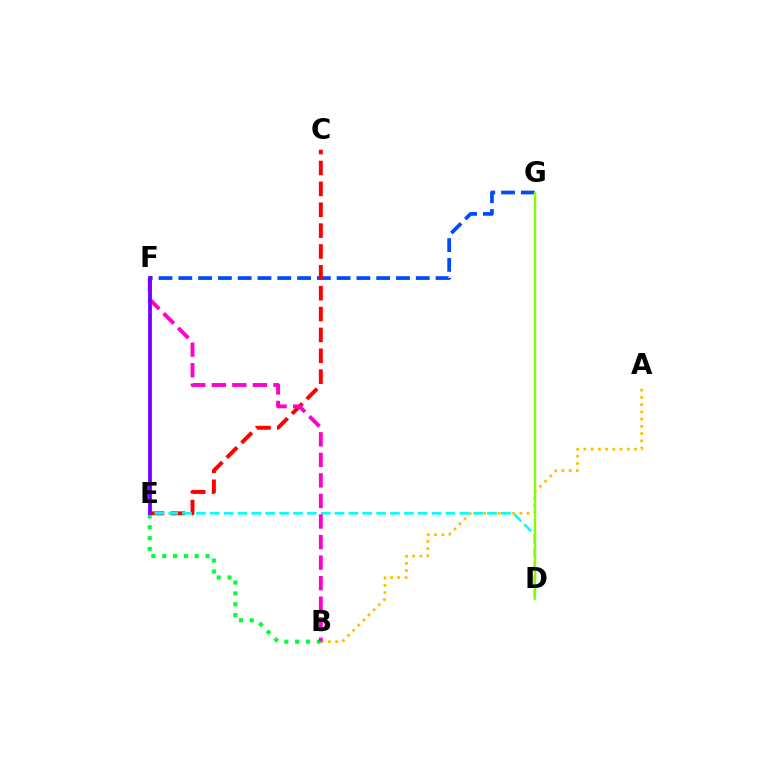{('F', 'G'): [{'color': '#004bff', 'line_style': 'dashed', 'thickness': 2.69}], ('C', 'E'): [{'color': '#ff0000', 'line_style': 'dashed', 'thickness': 2.83}], ('A', 'B'): [{'color': '#ffbd00', 'line_style': 'dotted', 'thickness': 1.97}], ('D', 'E'): [{'color': '#00fff6', 'line_style': 'dashed', 'thickness': 1.88}], ('B', 'E'): [{'color': '#00ff39', 'line_style': 'dotted', 'thickness': 2.94}], ('B', 'F'): [{'color': '#ff00cf', 'line_style': 'dashed', 'thickness': 2.79}], ('D', 'G'): [{'color': '#84ff00', 'line_style': 'solid', 'thickness': 1.68}], ('E', 'F'): [{'color': '#7200ff', 'line_style': 'solid', 'thickness': 2.73}]}